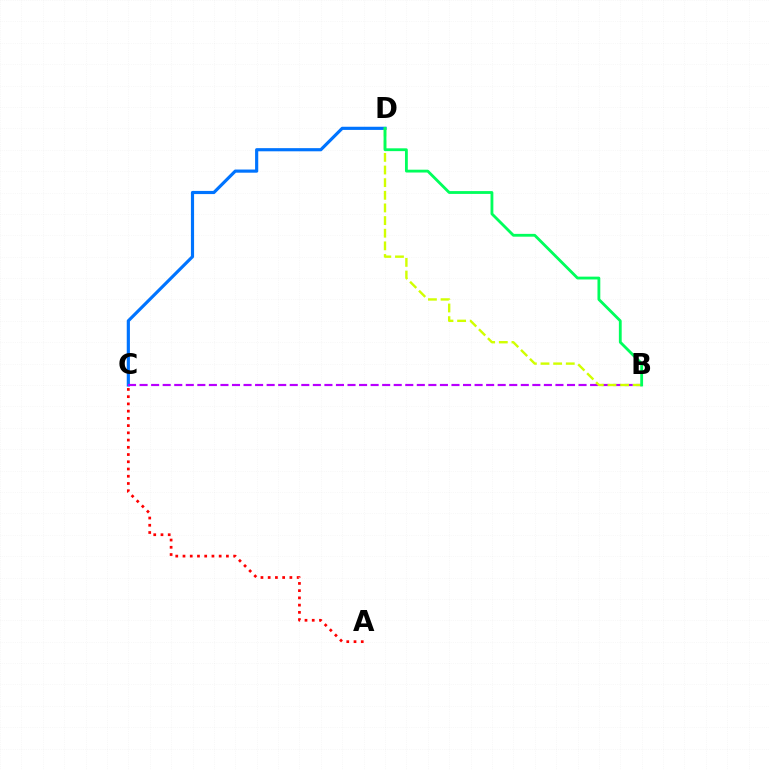{('C', 'D'): [{'color': '#0074ff', 'line_style': 'solid', 'thickness': 2.27}], ('B', 'C'): [{'color': '#b900ff', 'line_style': 'dashed', 'thickness': 1.57}], ('B', 'D'): [{'color': '#d1ff00', 'line_style': 'dashed', 'thickness': 1.72}, {'color': '#00ff5c', 'line_style': 'solid', 'thickness': 2.03}], ('A', 'C'): [{'color': '#ff0000', 'line_style': 'dotted', 'thickness': 1.97}]}